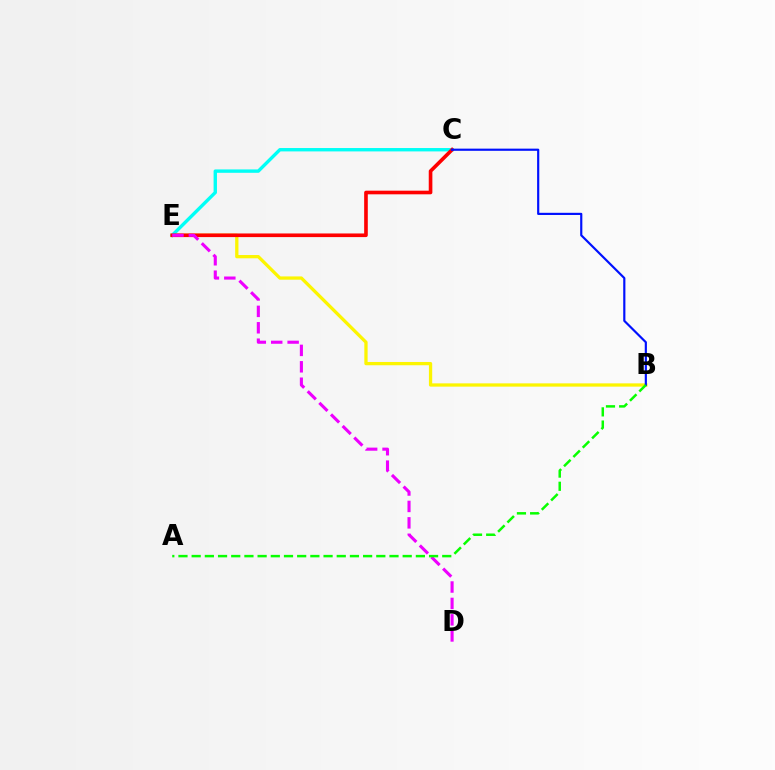{('B', 'E'): [{'color': '#fcf500', 'line_style': 'solid', 'thickness': 2.36}], ('C', 'E'): [{'color': '#00fff6', 'line_style': 'solid', 'thickness': 2.43}, {'color': '#ff0000', 'line_style': 'solid', 'thickness': 2.62}], ('D', 'E'): [{'color': '#ee00ff', 'line_style': 'dashed', 'thickness': 2.23}], ('B', 'C'): [{'color': '#0010ff', 'line_style': 'solid', 'thickness': 1.56}], ('A', 'B'): [{'color': '#08ff00', 'line_style': 'dashed', 'thickness': 1.79}]}